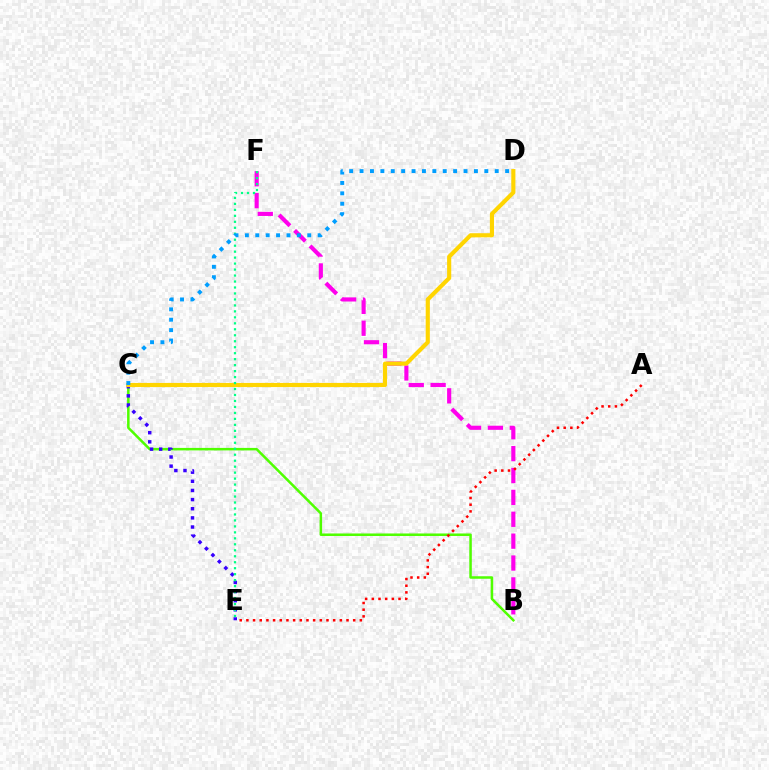{('B', 'F'): [{'color': '#ff00ed', 'line_style': 'dashed', 'thickness': 2.97}], ('B', 'C'): [{'color': '#4fff00', 'line_style': 'solid', 'thickness': 1.81}], ('A', 'E'): [{'color': '#ff0000', 'line_style': 'dotted', 'thickness': 1.81}], ('C', 'E'): [{'color': '#3700ff', 'line_style': 'dotted', 'thickness': 2.48}], ('C', 'D'): [{'color': '#ffd500', 'line_style': 'solid', 'thickness': 2.98}, {'color': '#009eff', 'line_style': 'dotted', 'thickness': 2.82}], ('E', 'F'): [{'color': '#00ff86', 'line_style': 'dotted', 'thickness': 1.62}]}